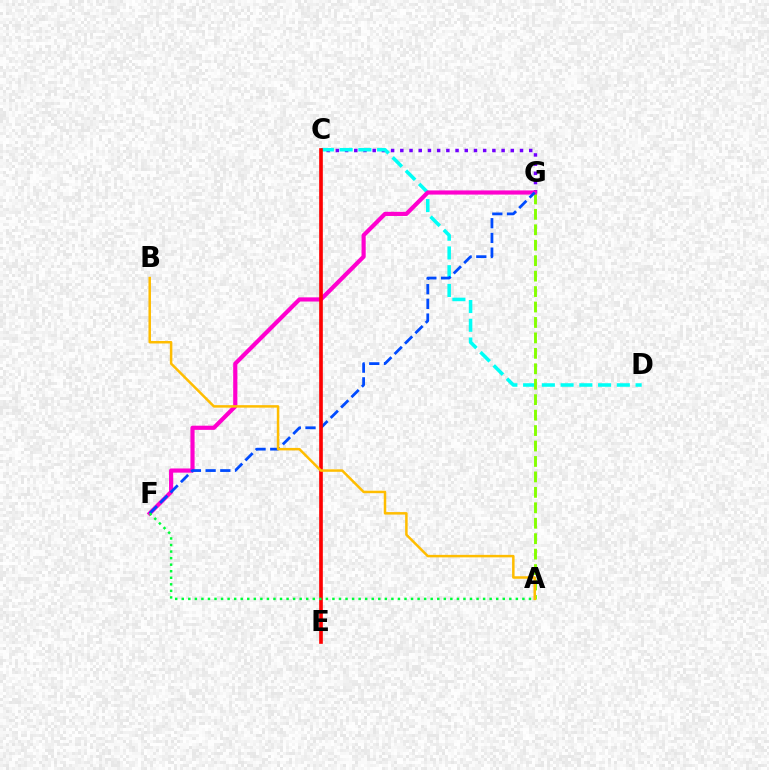{('C', 'G'): [{'color': '#7200ff', 'line_style': 'dotted', 'thickness': 2.5}], ('C', 'D'): [{'color': '#00fff6', 'line_style': 'dashed', 'thickness': 2.55}], ('A', 'G'): [{'color': '#84ff00', 'line_style': 'dashed', 'thickness': 2.1}], ('F', 'G'): [{'color': '#ff00cf', 'line_style': 'solid', 'thickness': 3.0}, {'color': '#004bff', 'line_style': 'dashed', 'thickness': 2.0}], ('C', 'E'): [{'color': '#ff0000', 'line_style': 'solid', 'thickness': 2.63}], ('A', 'B'): [{'color': '#ffbd00', 'line_style': 'solid', 'thickness': 1.8}], ('A', 'F'): [{'color': '#00ff39', 'line_style': 'dotted', 'thickness': 1.78}]}